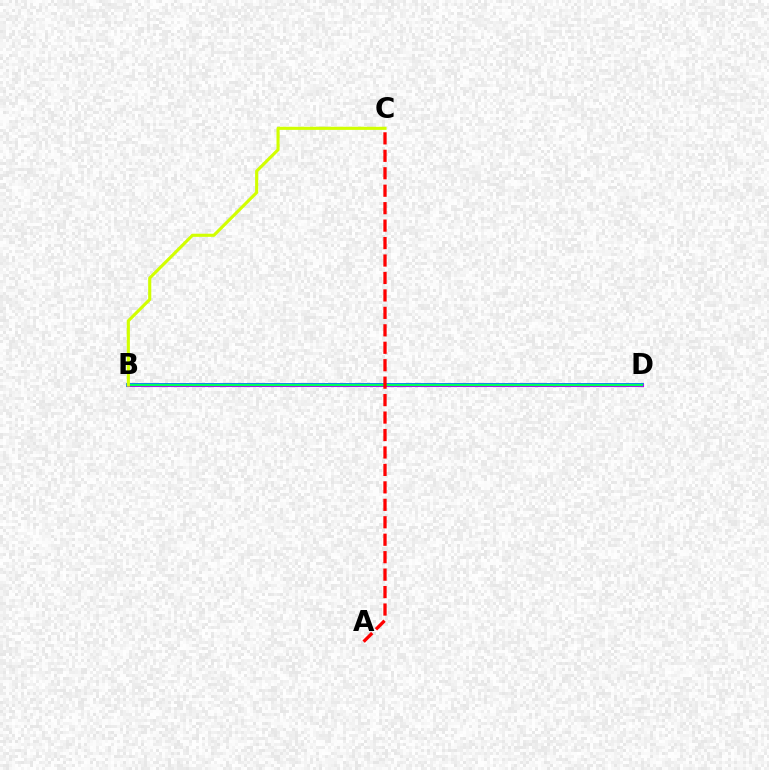{('B', 'D'): [{'color': '#0074ff', 'line_style': 'solid', 'thickness': 2.75}, {'color': '#b900ff', 'line_style': 'solid', 'thickness': 2.23}, {'color': '#00ff5c', 'line_style': 'solid', 'thickness': 1.63}], ('B', 'C'): [{'color': '#d1ff00', 'line_style': 'solid', 'thickness': 2.24}], ('A', 'C'): [{'color': '#ff0000', 'line_style': 'dashed', 'thickness': 2.37}]}